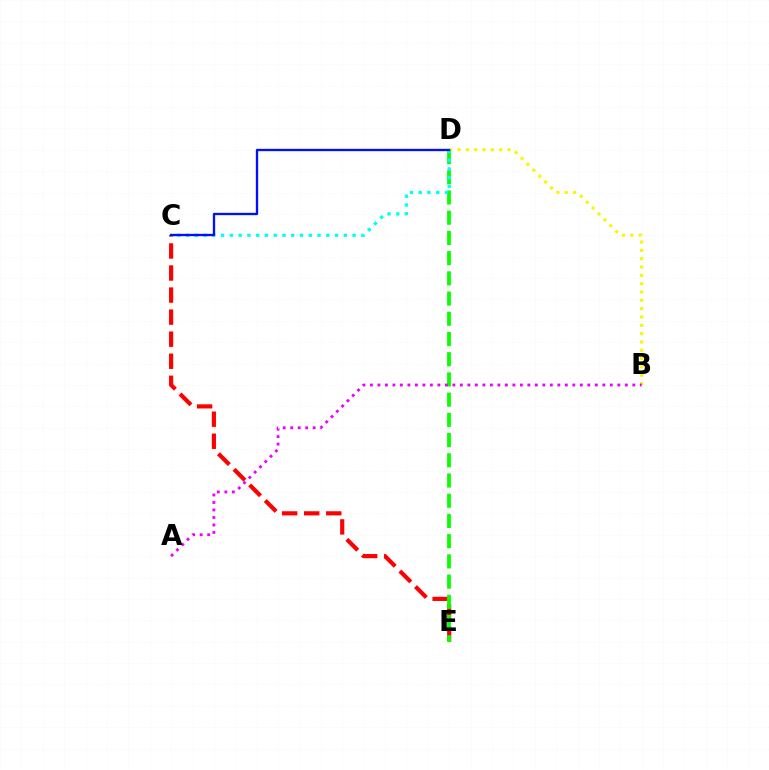{('C', 'E'): [{'color': '#ff0000', 'line_style': 'dashed', 'thickness': 3.0}], ('B', 'D'): [{'color': '#fcf500', 'line_style': 'dotted', 'thickness': 2.26}], ('D', 'E'): [{'color': '#08ff00', 'line_style': 'dashed', 'thickness': 2.75}], ('C', 'D'): [{'color': '#00fff6', 'line_style': 'dotted', 'thickness': 2.38}, {'color': '#0010ff', 'line_style': 'solid', 'thickness': 1.68}], ('A', 'B'): [{'color': '#ee00ff', 'line_style': 'dotted', 'thickness': 2.04}]}